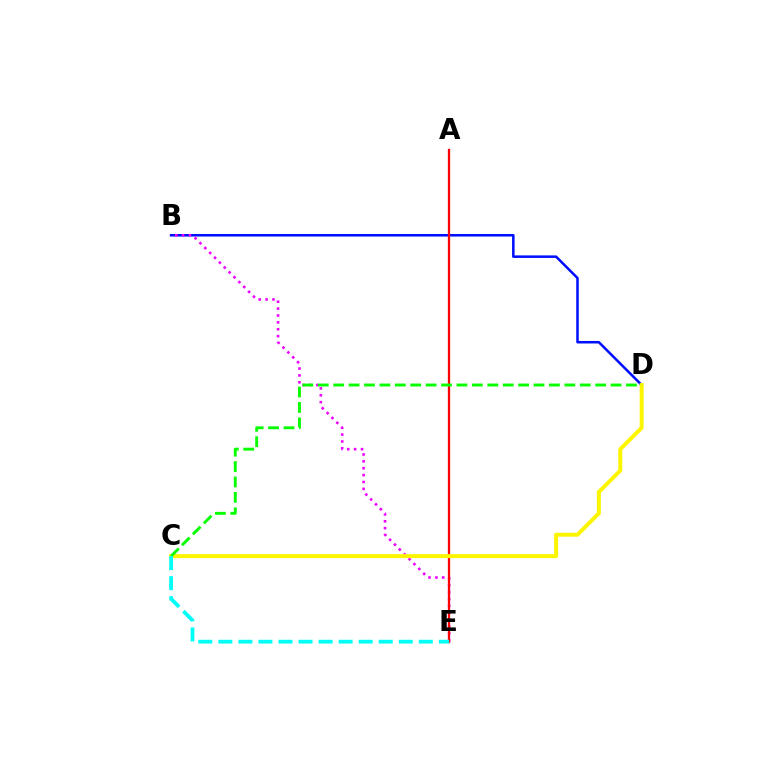{('B', 'D'): [{'color': '#0010ff', 'line_style': 'solid', 'thickness': 1.83}], ('B', 'E'): [{'color': '#ee00ff', 'line_style': 'dotted', 'thickness': 1.87}], ('A', 'E'): [{'color': '#ff0000', 'line_style': 'solid', 'thickness': 1.66}], ('C', 'D'): [{'color': '#fcf500', 'line_style': 'solid', 'thickness': 2.86}, {'color': '#08ff00', 'line_style': 'dashed', 'thickness': 2.09}], ('C', 'E'): [{'color': '#00fff6', 'line_style': 'dashed', 'thickness': 2.72}]}